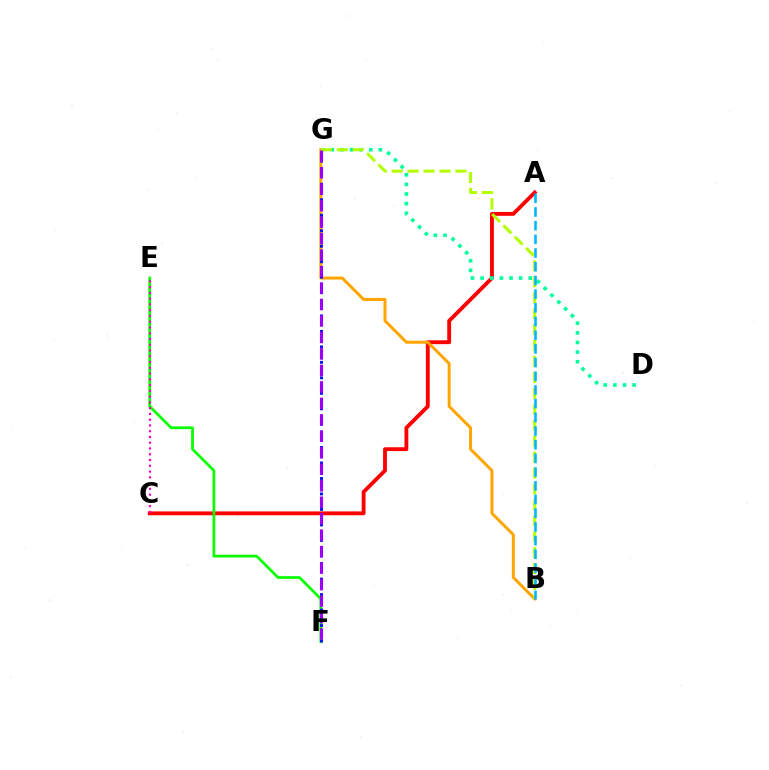{('A', 'C'): [{'color': '#ff0000', 'line_style': 'solid', 'thickness': 2.77}], ('D', 'G'): [{'color': '#00ff9d', 'line_style': 'dotted', 'thickness': 2.61}], ('B', 'G'): [{'color': '#ffa500', 'line_style': 'solid', 'thickness': 2.16}, {'color': '#b3ff00', 'line_style': 'dashed', 'thickness': 2.16}], ('E', 'F'): [{'color': '#08ff00', 'line_style': 'solid', 'thickness': 1.97}], ('A', 'B'): [{'color': '#00b5ff', 'line_style': 'dashed', 'thickness': 1.86}], ('C', 'E'): [{'color': '#ff00bd', 'line_style': 'dotted', 'thickness': 1.57}], ('F', 'G'): [{'color': '#0010ff', 'line_style': 'dotted', 'thickness': 2.1}, {'color': '#9b00ff', 'line_style': 'dashed', 'thickness': 2.24}]}